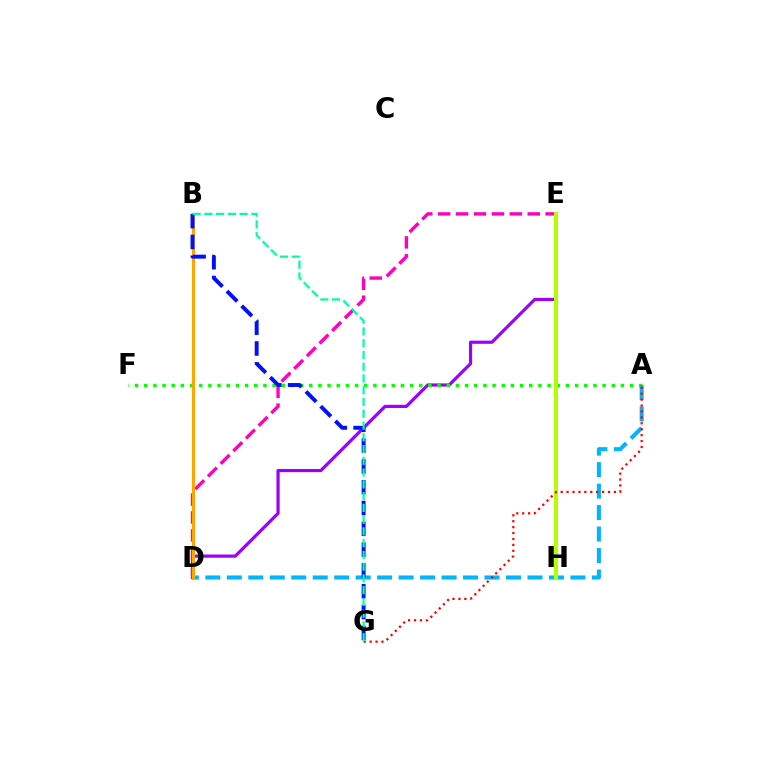{('D', 'E'): [{'color': '#9b00ff', 'line_style': 'solid', 'thickness': 2.28}, {'color': '#ff00bd', 'line_style': 'dashed', 'thickness': 2.43}], ('A', 'F'): [{'color': '#08ff00', 'line_style': 'dotted', 'thickness': 2.49}], ('A', 'D'): [{'color': '#00b5ff', 'line_style': 'dashed', 'thickness': 2.92}], ('B', 'D'): [{'color': '#ffa500', 'line_style': 'solid', 'thickness': 2.25}], ('E', 'H'): [{'color': '#b3ff00', 'line_style': 'solid', 'thickness': 2.89}], ('A', 'G'): [{'color': '#ff0000', 'line_style': 'dotted', 'thickness': 1.61}], ('B', 'G'): [{'color': '#0010ff', 'line_style': 'dashed', 'thickness': 2.83}, {'color': '#00ff9d', 'line_style': 'dashed', 'thickness': 1.6}]}